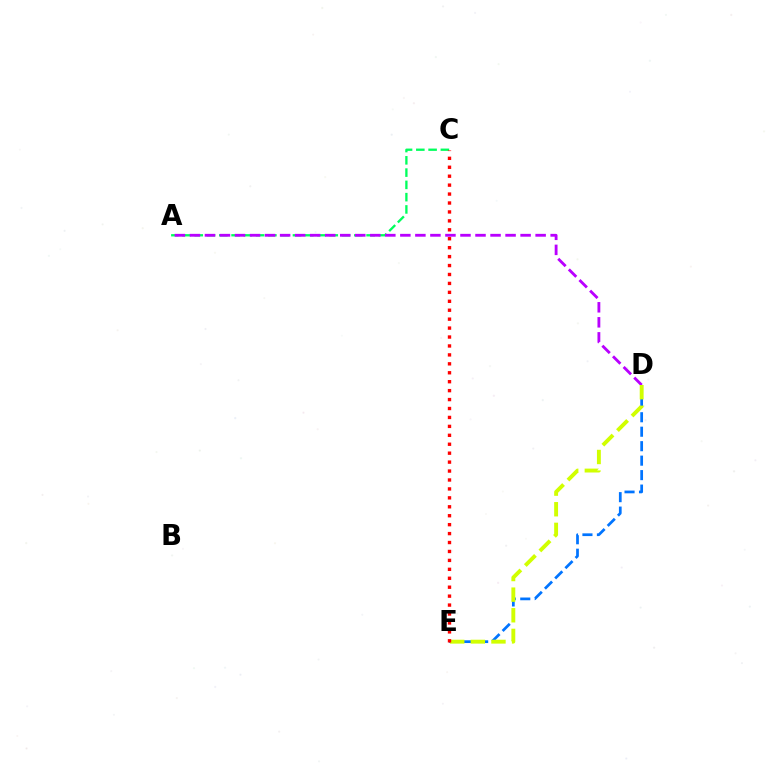{('A', 'C'): [{'color': '#00ff5c', 'line_style': 'dashed', 'thickness': 1.67}], ('A', 'D'): [{'color': '#b900ff', 'line_style': 'dashed', 'thickness': 2.04}], ('D', 'E'): [{'color': '#0074ff', 'line_style': 'dashed', 'thickness': 1.97}, {'color': '#d1ff00', 'line_style': 'dashed', 'thickness': 2.8}], ('C', 'E'): [{'color': '#ff0000', 'line_style': 'dotted', 'thickness': 2.43}]}